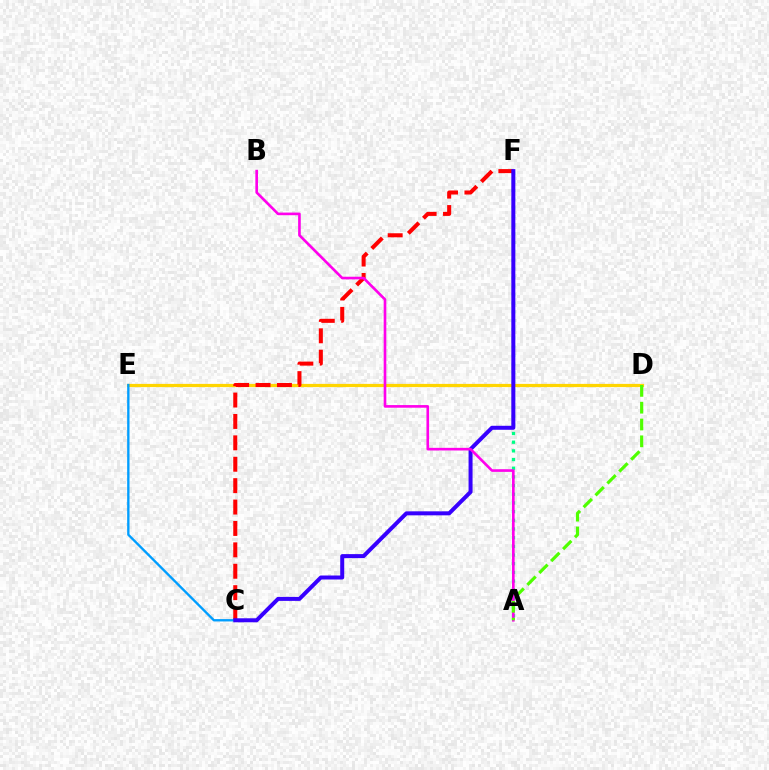{('A', 'F'): [{'color': '#00ff86', 'line_style': 'dotted', 'thickness': 2.36}], ('D', 'E'): [{'color': '#ffd500', 'line_style': 'solid', 'thickness': 2.32}], ('C', 'F'): [{'color': '#ff0000', 'line_style': 'dashed', 'thickness': 2.91}, {'color': '#3700ff', 'line_style': 'solid', 'thickness': 2.88}], ('C', 'E'): [{'color': '#009eff', 'line_style': 'solid', 'thickness': 1.69}], ('A', 'B'): [{'color': '#ff00ed', 'line_style': 'solid', 'thickness': 1.9}], ('A', 'D'): [{'color': '#4fff00', 'line_style': 'dashed', 'thickness': 2.28}]}